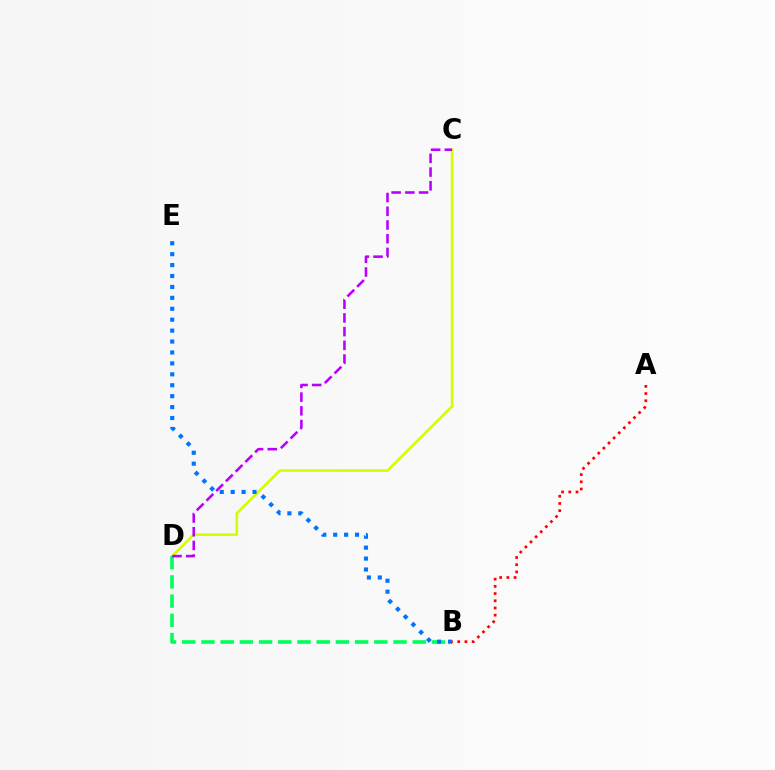{('C', 'D'): [{'color': '#d1ff00', 'line_style': 'solid', 'thickness': 1.89}, {'color': '#b900ff', 'line_style': 'dashed', 'thickness': 1.86}], ('B', 'D'): [{'color': '#00ff5c', 'line_style': 'dashed', 'thickness': 2.61}], ('B', 'E'): [{'color': '#0074ff', 'line_style': 'dotted', 'thickness': 2.97}], ('A', 'B'): [{'color': '#ff0000', 'line_style': 'dotted', 'thickness': 1.96}]}